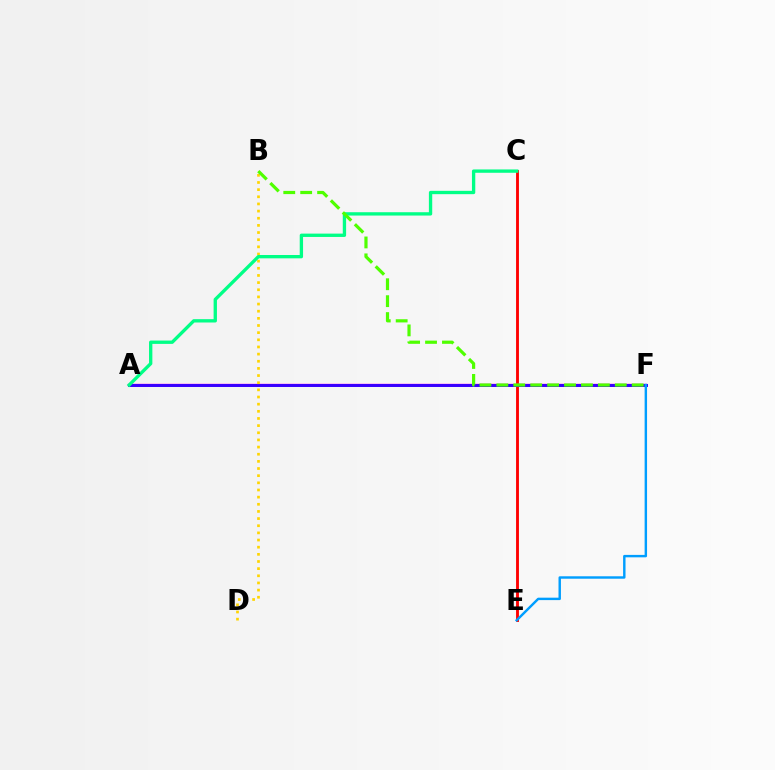{('C', 'E'): [{'color': '#ff0000', 'line_style': 'solid', 'thickness': 2.06}], ('A', 'F'): [{'color': '#ff00ed', 'line_style': 'solid', 'thickness': 1.73}, {'color': '#3700ff', 'line_style': 'solid', 'thickness': 2.13}], ('B', 'D'): [{'color': '#ffd500', 'line_style': 'dotted', 'thickness': 1.94}], ('E', 'F'): [{'color': '#009eff', 'line_style': 'solid', 'thickness': 1.75}], ('A', 'C'): [{'color': '#00ff86', 'line_style': 'solid', 'thickness': 2.4}], ('B', 'F'): [{'color': '#4fff00', 'line_style': 'dashed', 'thickness': 2.3}]}